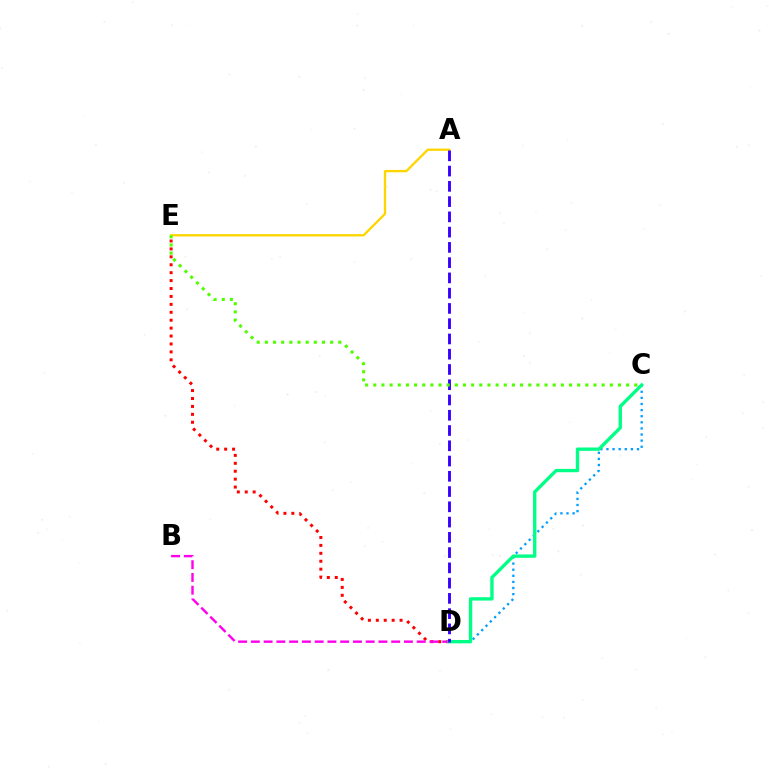{('D', 'E'): [{'color': '#ff0000', 'line_style': 'dotted', 'thickness': 2.15}], ('C', 'D'): [{'color': '#009eff', 'line_style': 'dotted', 'thickness': 1.66}, {'color': '#00ff86', 'line_style': 'solid', 'thickness': 2.41}], ('A', 'E'): [{'color': '#ffd500', 'line_style': 'solid', 'thickness': 1.68}], ('B', 'D'): [{'color': '#ff00ed', 'line_style': 'dashed', 'thickness': 1.73}], ('A', 'D'): [{'color': '#3700ff', 'line_style': 'dashed', 'thickness': 2.07}], ('C', 'E'): [{'color': '#4fff00', 'line_style': 'dotted', 'thickness': 2.22}]}